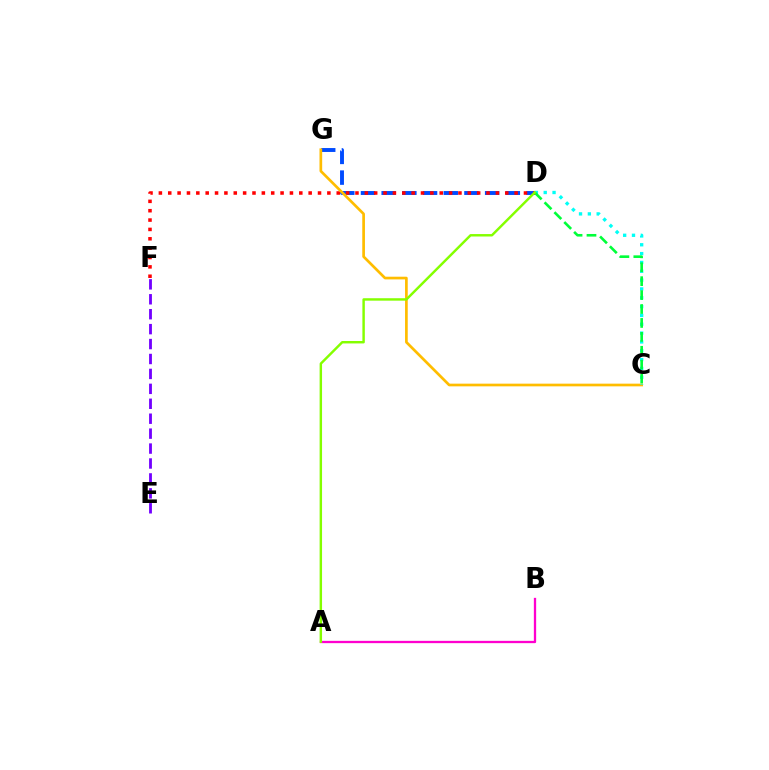{('E', 'F'): [{'color': '#7200ff', 'line_style': 'dashed', 'thickness': 2.03}], ('D', 'G'): [{'color': '#004bff', 'line_style': 'dashed', 'thickness': 2.81}], ('A', 'B'): [{'color': '#ff00cf', 'line_style': 'solid', 'thickness': 1.65}], ('D', 'F'): [{'color': '#ff0000', 'line_style': 'dotted', 'thickness': 2.54}], ('C', 'G'): [{'color': '#ffbd00', 'line_style': 'solid', 'thickness': 1.94}], ('C', 'D'): [{'color': '#00fff6', 'line_style': 'dotted', 'thickness': 2.4}, {'color': '#00ff39', 'line_style': 'dashed', 'thickness': 1.89}], ('A', 'D'): [{'color': '#84ff00', 'line_style': 'solid', 'thickness': 1.76}]}